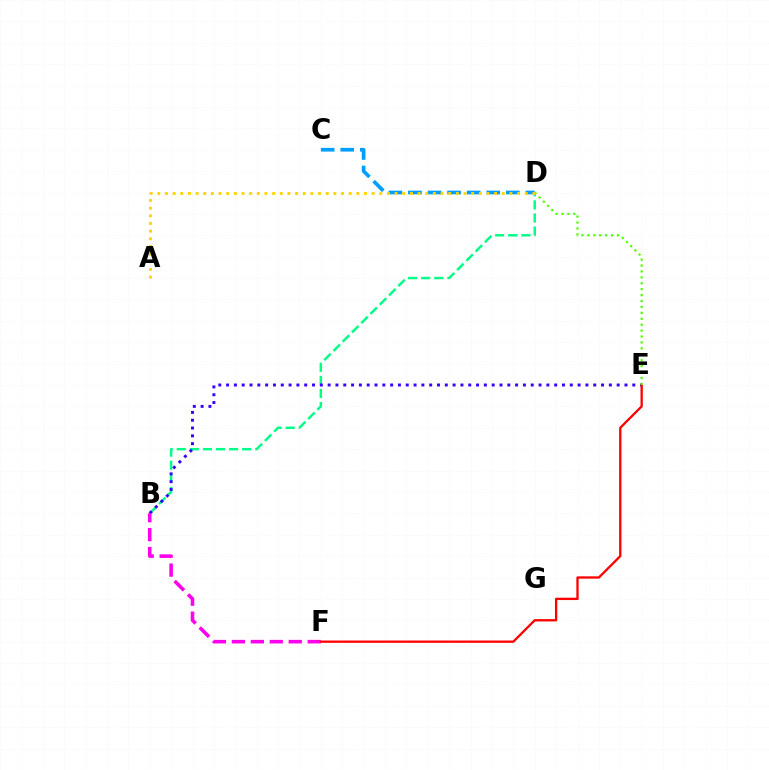{('B', 'D'): [{'color': '#00ff86', 'line_style': 'dashed', 'thickness': 1.78}], ('B', 'E'): [{'color': '#3700ff', 'line_style': 'dotted', 'thickness': 2.12}], ('B', 'F'): [{'color': '#ff00ed', 'line_style': 'dashed', 'thickness': 2.58}], ('E', 'F'): [{'color': '#ff0000', 'line_style': 'solid', 'thickness': 1.66}], ('D', 'E'): [{'color': '#4fff00', 'line_style': 'dotted', 'thickness': 1.61}], ('C', 'D'): [{'color': '#009eff', 'line_style': 'dashed', 'thickness': 2.66}], ('A', 'D'): [{'color': '#ffd500', 'line_style': 'dotted', 'thickness': 2.08}]}